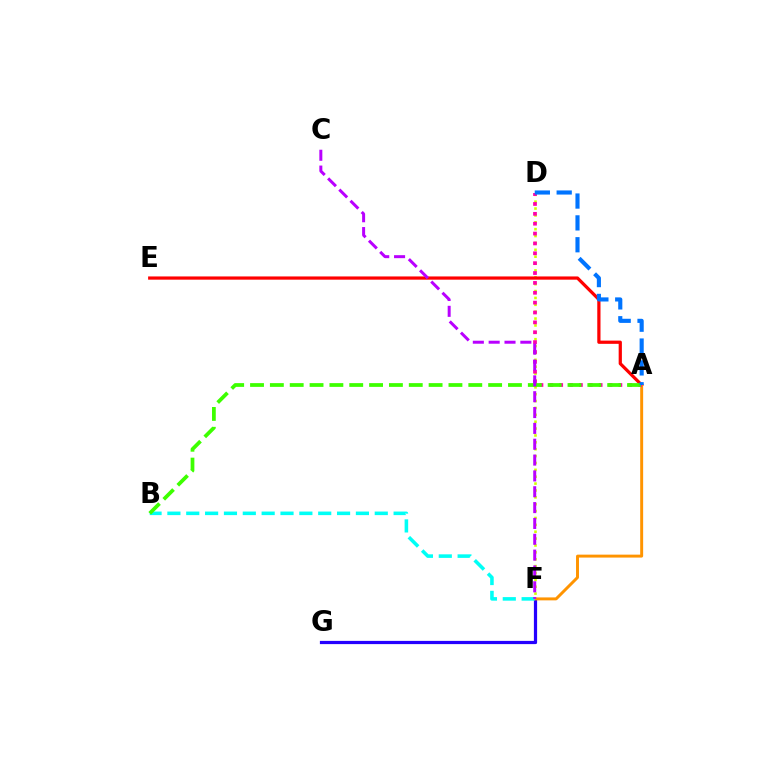{('D', 'F'): [{'color': '#d1ff00', 'line_style': 'dotted', 'thickness': 1.87}], ('F', 'G'): [{'color': '#00ff5c', 'line_style': 'dashed', 'thickness': 1.93}, {'color': '#2500ff', 'line_style': 'solid', 'thickness': 2.32}], ('A', 'E'): [{'color': '#ff0000', 'line_style': 'solid', 'thickness': 2.32}], ('A', 'F'): [{'color': '#ff9400', 'line_style': 'solid', 'thickness': 2.12}], ('A', 'D'): [{'color': '#ff00ac', 'line_style': 'dotted', 'thickness': 2.68}, {'color': '#0074ff', 'line_style': 'dashed', 'thickness': 2.97}], ('B', 'F'): [{'color': '#00fff6', 'line_style': 'dashed', 'thickness': 2.56}], ('A', 'B'): [{'color': '#3dff00', 'line_style': 'dashed', 'thickness': 2.7}], ('C', 'F'): [{'color': '#b900ff', 'line_style': 'dashed', 'thickness': 2.15}]}